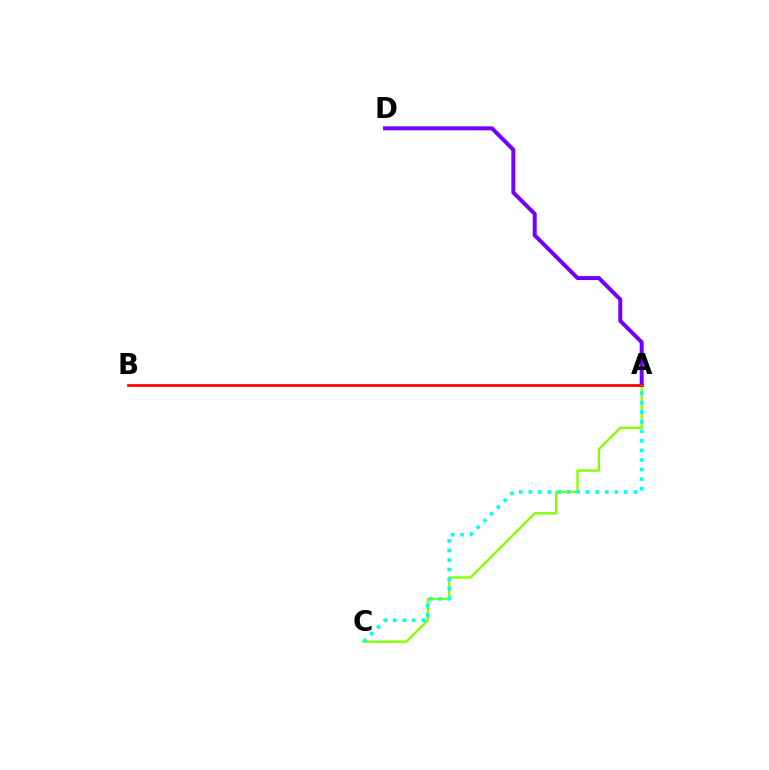{('A', 'C'): [{'color': '#84ff00', 'line_style': 'solid', 'thickness': 1.68}, {'color': '#00fff6', 'line_style': 'dotted', 'thickness': 2.6}], ('A', 'D'): [{'color': '#7200ff', 'line_style': 'solid', 'thickness': 2.86}], ('A', 'B'): [{'color': '#ff0000', 'line_style': 'solid', 'thickness': 1.99}]}